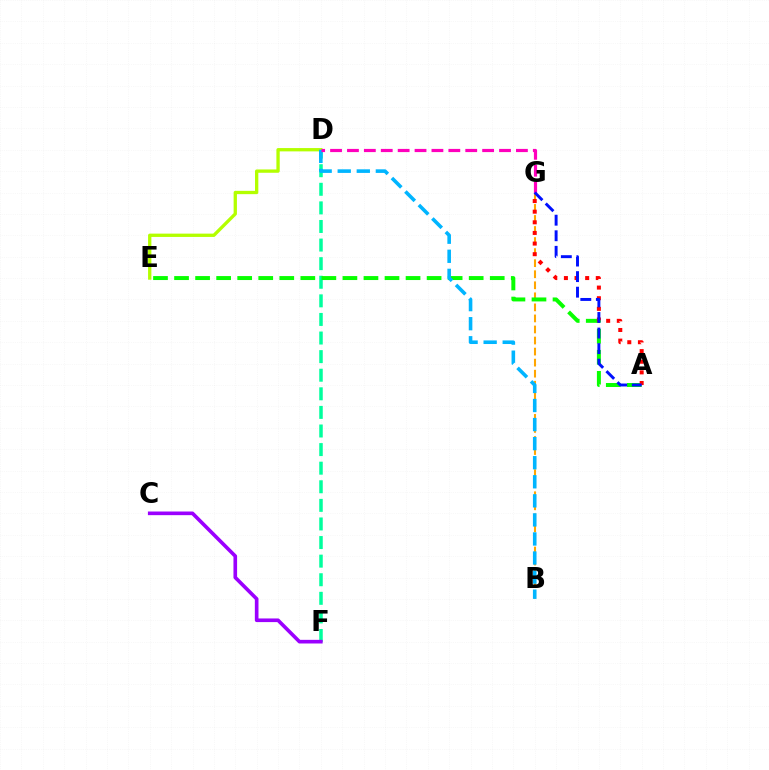{('B', 'G'): [{'color': '#ffa500', 'line_style': 'dashed', 'thickness': 1.5}], ('D', 'E'): [{'color': '#b3ff00', 'line_style': 'solid', 'thickness': 2.39}], ('D', 'F'): [{'color': '#00ff9d', 'line_style': 'dashed', 'thickness': 2.53}], ('A', 'E'): [{'color': '#08ff00', 'line_style': 'dashed', 'thickness': 2.86}], ('B', 'D'): [{'color': '#00b5ff', 'line_style': 'dashed', 'thickness': 2.59}], ('C', 'F'): [{'color': '#9b00ff', 'line_style': 'solid', 'thickness': 2.62}], ('A', 'G'): [{'color': '#ff0000', 'line_style': 'dotted', 'thickness': 2.89}, {'color': '#0010ff', 'line_style': 'dashed', 'thickness': 2.11}], ('D', 'G'): [{'color': '#ff00bd', 'line_style': 'dashed', 'thickness': 2.3}]}